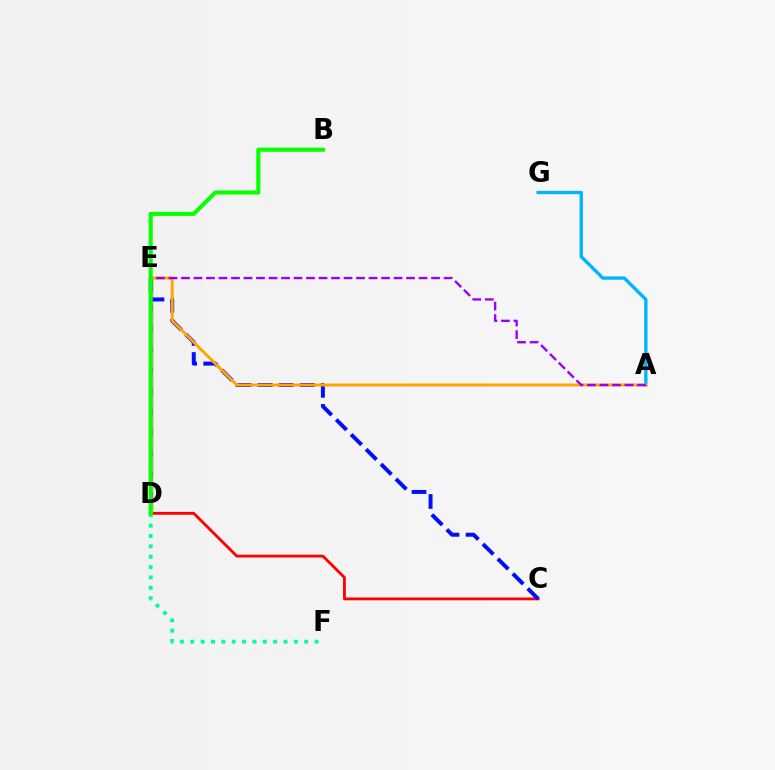{('A', 'G'): [{'color': '#00b5ff', 'line_style': 'solid', 'thickness': 2.41}], ('D', 'E'): [{'color': '#ff00bd', 'line_style': 'solid', 'thickness': 2.5}, {'color': '#b3ff00', 'line_style': 'dashed', 'thickness': 2.82}], ('C', 'D'): [{'color': '#ff0000', 'line_style': 'solid', 'thickness': 2.03}], ('D', 'F'): [{'color': '#00ff9d', 'line_style': 'dotted', 'thickness': 2.81}], ('C', 'E'): [{'color': '#0010ff', 'line_style': 'dashed', 'thickness': 2.86}], ('A', 'E'): [{'color': '#ffa500', 'line_style': 'solid', 'thickness': 2.14}, {'color': '#9b00ff', 'line_style': 'dashed', 'thickness': 1.7}], ('B', 'D'): [{'color': '#08ff00', 'line_style': 'solid', 'thickness': 2.95}]}